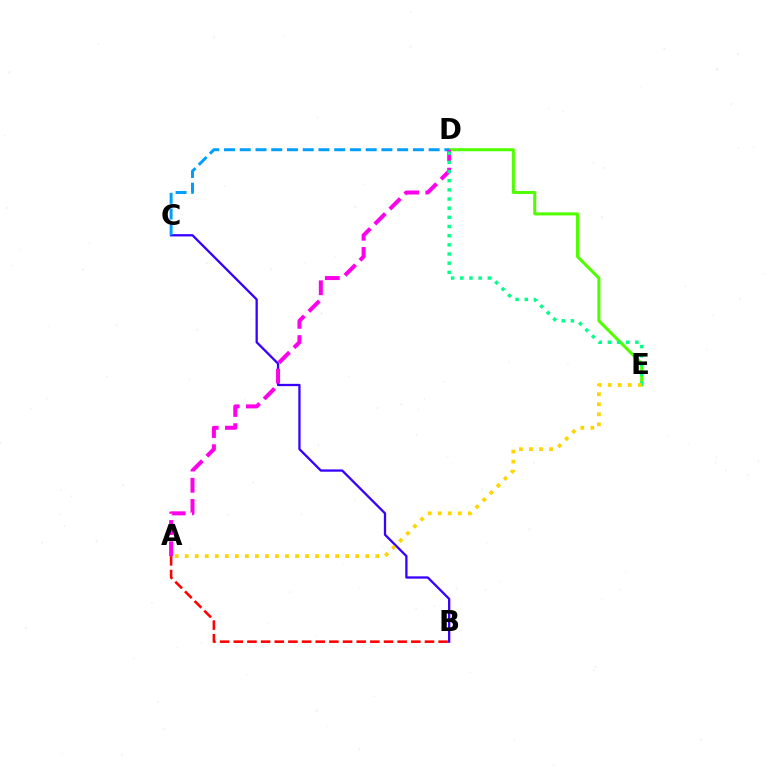{('D', 'E'): [{'color': '#4fff00', 'line_style': 'solid', 'thickness': 2.18}, {'color': '#00ff86', 'line_style': 'dotted', 'thickness': 2.49}], ('B', 'C'): [{'color': '#3700ff', 'line_style': 'solid', 'thickness': 1.65}], ('A', 'B'): [{'color': '#ff0000', 'line_style': 'dashed', 'thickness': 1.86}], ('C', 'D'): [{'color': '#009eff', 'line_style': 'dashed', 'thickness': 2.14}], ('A', 'D'): [{'color': '#ff00ed', 'line_style': 'dashed', 'thickness': 2.88}], ('A', 'E'): [{'color': '#ffd500', 'line_style': 'dotted', 'thickness': 2.72}]}